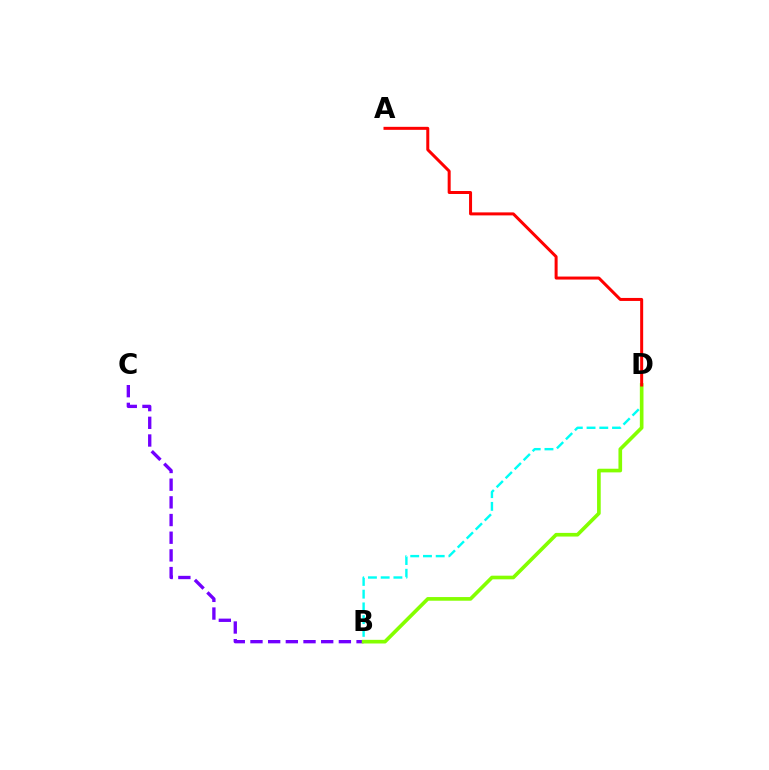{('B', 'D'): [{'color': '#00fff6', 'line_style': 'dashed', 'thickness': 1.73}, {'color': '#84ff00', 'line_style': 'solid', 'thickness': 2.63}], ('B', 'C'): [{'color': '#7200ff', 'line_style': 'dashed', 'thickness': 2.4}], ('A', 'D'): [{'color': '#ff0000', 'line_style': 'solid', 'thickness': 2.16}]}